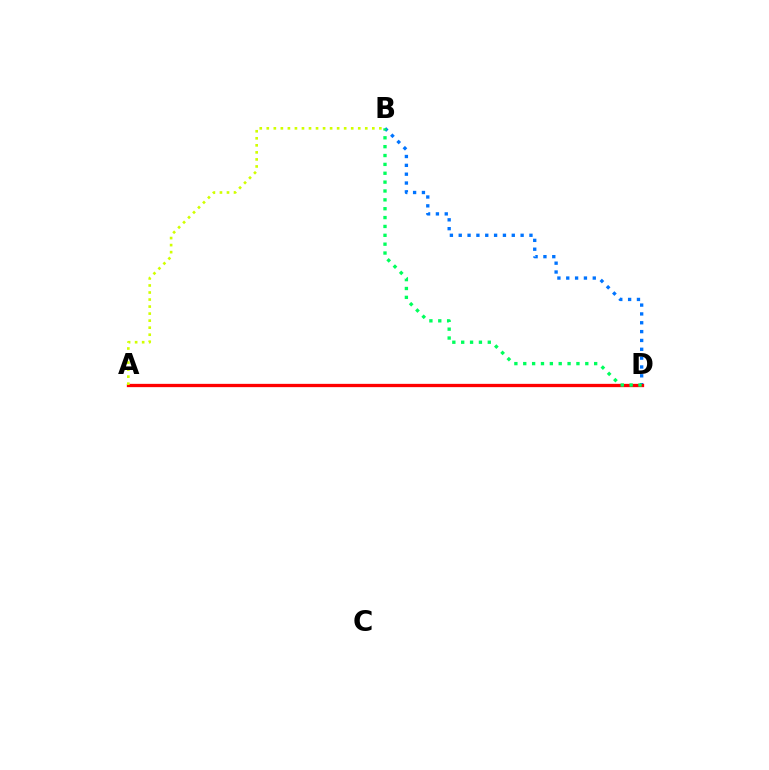{('B', 'D'): [{'color': '#0074ff', 'line_style': 'dotted', 'thickness': 2.4}, {'color': '#00ff5c', 'line_style': 'dotted', 'thickness': 2.41}], ('A', 'D'): [{'color': '#b900ff', 'line_style': 'dotted', 'thickness': 1.95}, {'color': '#ff0000', 'line_style': 'solid', 'thickness': 2.37}], ('A', 'B'): [{'color': '#d1ff00', 'line_style': 'dotted', 'thickness': 1.91}]}